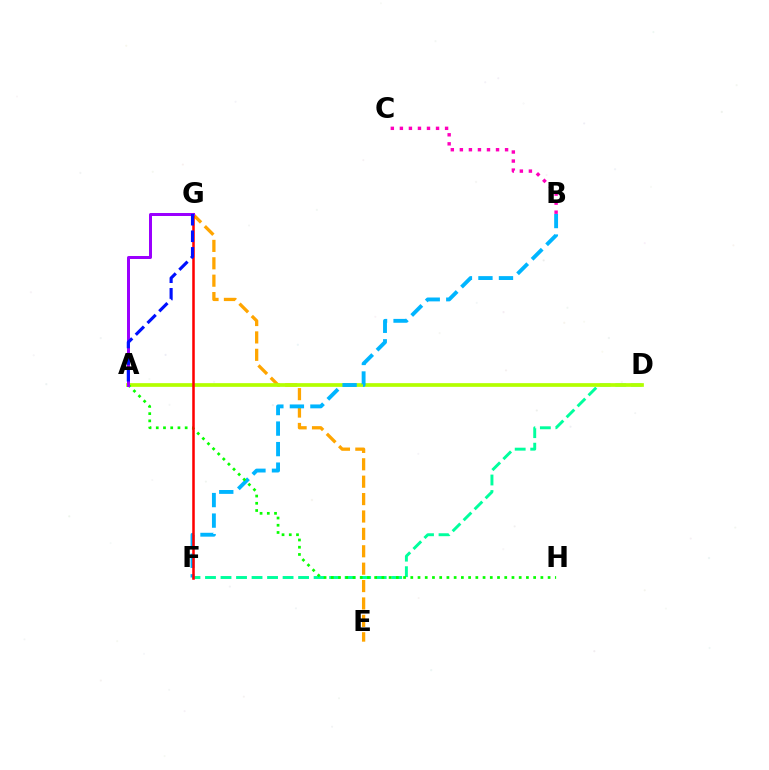{('E', 'G'): [{'color': '#ffa500', 'line_style': 'dashed', 'thickness': 2.36}], ('D', 'F'): [{'color': '#00ff9d', 'line_style': 'dashed', 'thickness': 2.11}], ('A', 'D'): [{'color': '#b3ff00', 'line_style': 'solid', 'thickness': 2.67}], ('B', 'F'): [{'color': '#00b5ff', 'line_style': 'dashed', 'thickness': 2.79}], ('A', 'H'): [{'color': '#08ff00', 'line_style': 'dotted', 'thickness': 1.96}], ('B', 'C'): [{'color': '#ff00bd', 'line_style': 'dotted', 'thickness': 2.46}], ('F', 'G'): [{'color': '#ff0000', 'line_style': 'solid', 'thickness': 1.82}], ('A', 'G'): [{'color': '#9b00ff', 'line_style': 'solid', 'thickness': 2.16}, {'color': '#0010ff', 'line_style': 'dashed', 'thickness': 2.25}]}